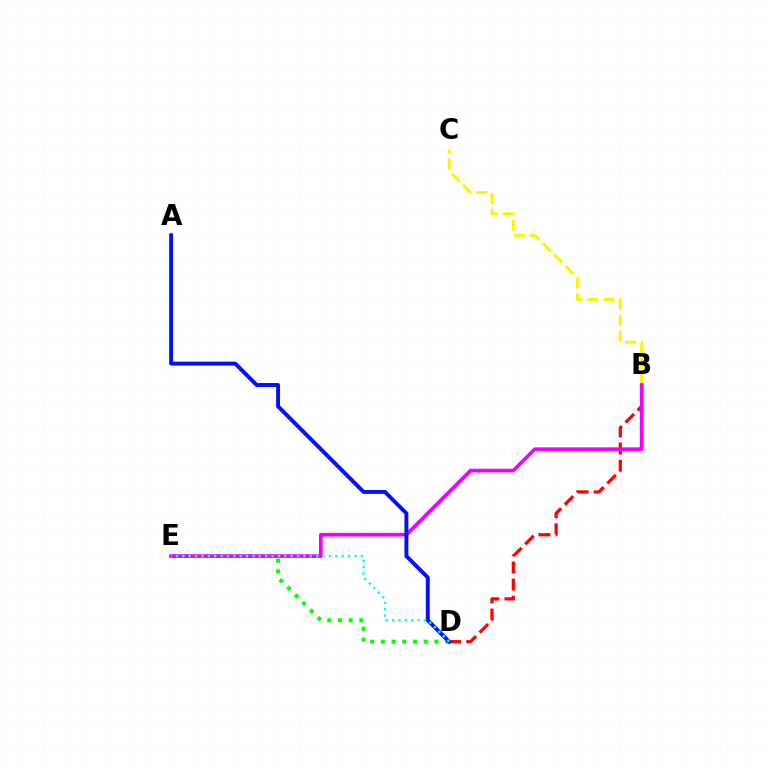{('B', 'C'): [{'color': '#fcf500', 'line_style': 'dashed', 'thickness': 2.19}], ('B', 'D'): [{'color': '#ff0000', 'line_style': 'dashed', 'thickness': 2.33}], ('D', 'E'): [{'color': '#08ff00', 'line_style': 'dotted', 'thickness': 2.91}, {'color': '#00fff6', 'line_style': 'dotted', 'thickness': 1.73}], ('B', 'E'): [{'color': '#ee00ff', 'line_style': 'solid', 'thickness': 2.65}], ('A', 'D'): [{'color': '#0010ff', 'line_style': 'solid', 'thickness': 2.81}]}